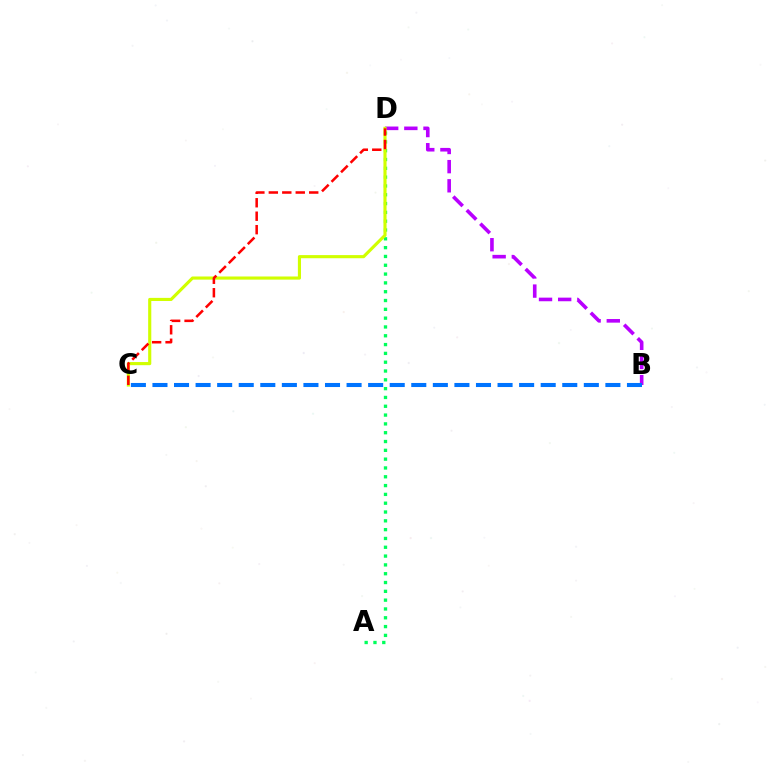{('A', 'D'): [{'color': '#00ff5c', 'line_style': 'dotted', 'thickness': 2.39}], ('B', 'D'): [{'color': '#b900ff', 'line_style': 'dashed', 'thickness': 2.6}], ('C', 'D'): [{'color': '#d1ff00', 'line_style': 'solid', 'thickness': 2.26}, {'color': '#ff0000', 'line_style': 'dashed', 'thickness': 1.83}], ('B', 'C'): [{'color': '#0074ff', 'line_style': 'dashed', 'thickness': 2.93}]}